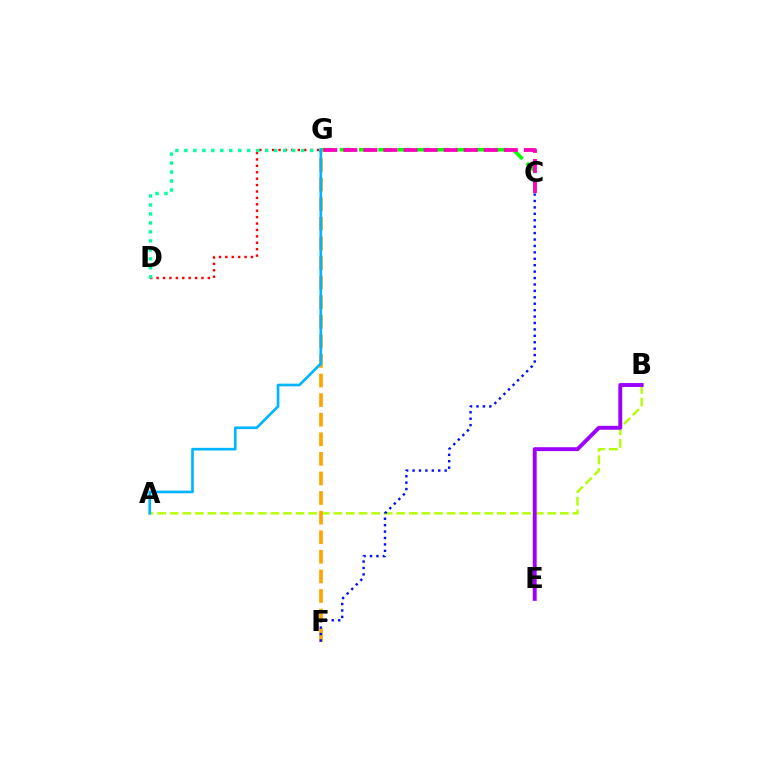{('A', 'B'): [{'color': '#b3ff00', 'line_style': 'dashed', 'thickness': 1.71}], ('C', 'G'): [{'color': '#08ff00', 'line_style': 'dashed', 'thickness': 2.62}, {'color': '#ff00bd', 'line_style': 'dashed', 'thickness': 2.73}], ('D', 'G'): [{'color': '#ff0000', 'line_style': 'dotted', 'thickness': 1.74}, {'color': '#00ff9d', 'line_style': 'dotted', 'thickness': 2.44}], ('F', 'G'): [{'color': '#ffa500', 'line_style': 'dashed', 'thickness': 2.66}], ('B', 'E'): [{'color': '#9b00ff', 'line_style': 'solid', 'thickness': 2.81}], ('A', 'G'): [{'color': '#00b5ff', 'line_style': 'solid', 'thickness': 1.91}], ('C', 'F'): [{'color': '#0010ff', 'line_style': 'dotted', 'thickness': 1.74}]}